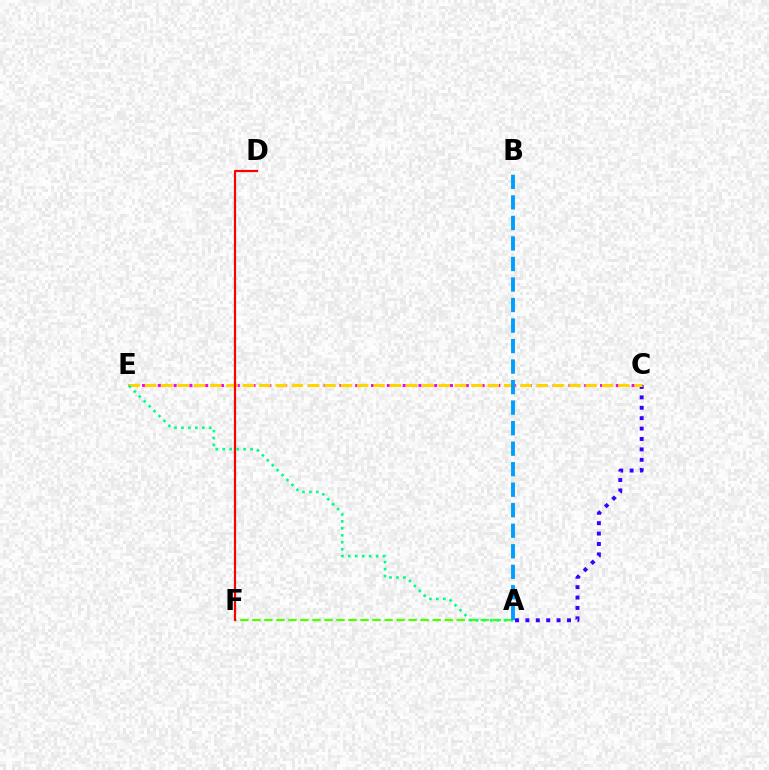{('A', 'C'): [{'color': '#3700ff', 'line_style': 'dotted', 'thickness': 2.83}], ('C', 'E'): [{'color': '#ff00ed', 'line_style': 'dotted', 'thickness': 2.15}, {'color': '#ffd500', 'line_style': 'dashed', 'thickness': 2.22}], ('A', 'F'): [{'color': '#4fff00', 'line_style': 'dashed', 'thickness': 1.63}], ('D', 'F'): [{'color': '#ff0000', 'line_style': 'solid', 'thickness': 1.59}], ('A', 'E'): [{'color': '#00ff86', 'line_style': 'dotted', 'thickness': 1.89}], ('A', 'B'): [{'color': '#009eff', 'line_style': 'dashed', 'thickness': 2.79}]}